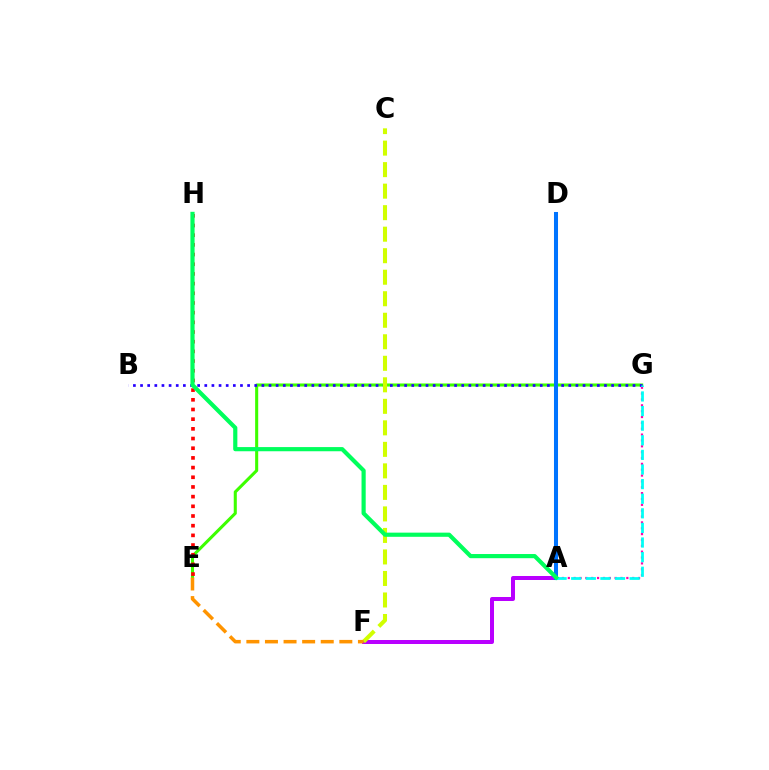{('E', 'G'): [{'color': '#3dff00', 'line_style': 'solid', 'thickness': 2.21}], ('E', 'H'): [{'color': '#ff0000', 'line_style': 'dotted', 'thickness': 2.63}], ('A', 'G'): [{'color': '#ff00ac', 'line_style': 'dotted', 'thickness': 1.59}, {'color': '#00fff6', 'line_style': 'dashed', 'thickness': 1.98}], ('A', 'F'): [{'color': '#b900ff', 'line_style': 'solid', 'thickness': 2.88}], ('B', 'G'): [{'color': '#2500ff', 'line_style': 'dotted', 'thickness': 1.94}], ('A', 'D'): [{'color': '#0074ff', 'line_style': 'solid', 'thickness': 2.9}], ('C', 'F'): [{'color': '#d1ff00', 'line_style': 'dashed', 'thickness': 2.92}], ('A', 'H'): [{'color': '#00ff5c', 'line_style': 'solid', 'thickness': 3.0}], ('E', 'F'): [{'color': '#ff9400', 'line_style': 'dashed', 'thickness': 2.53}]}